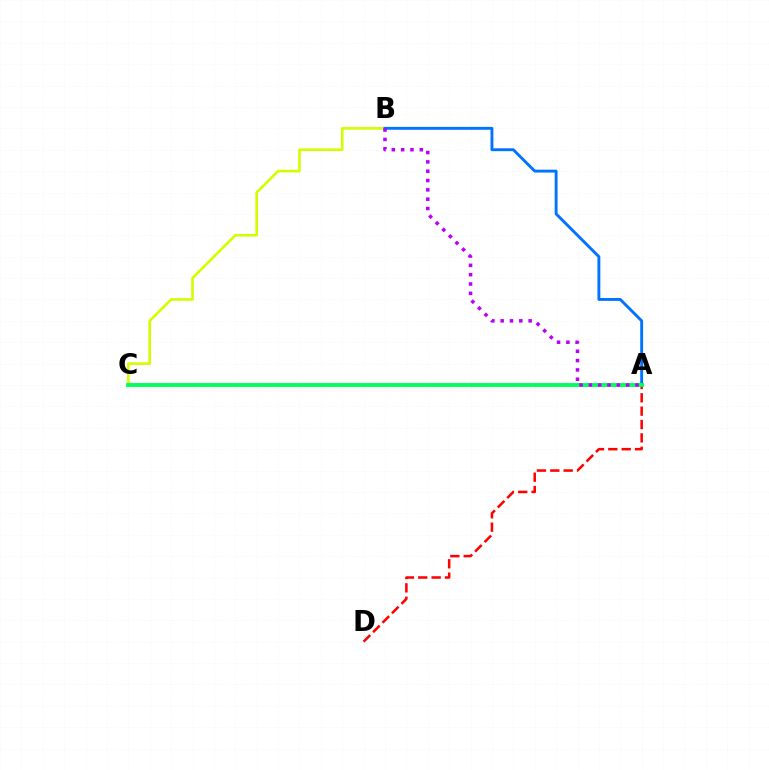{('B', 'C'): [{'color': '#d1ff00', 'line_style': 'solid', 'thickness': 1.9}], ('A', 'B'): [{'color': '#0074ff', 'line_style': 'solid', 'thickness': 2.08}, {'color': '#b900ff', 'line_style': 'dotted', 'thickness': 2.53}], ('A', 'D'): [{'color': '#ff0000', 'line_style': 'dashed', 'thickness': 1.82}], ('A', 'C'): [{'color': '#00ff5c', 'line_style': 'solid', 'thickness': 2.8}]}